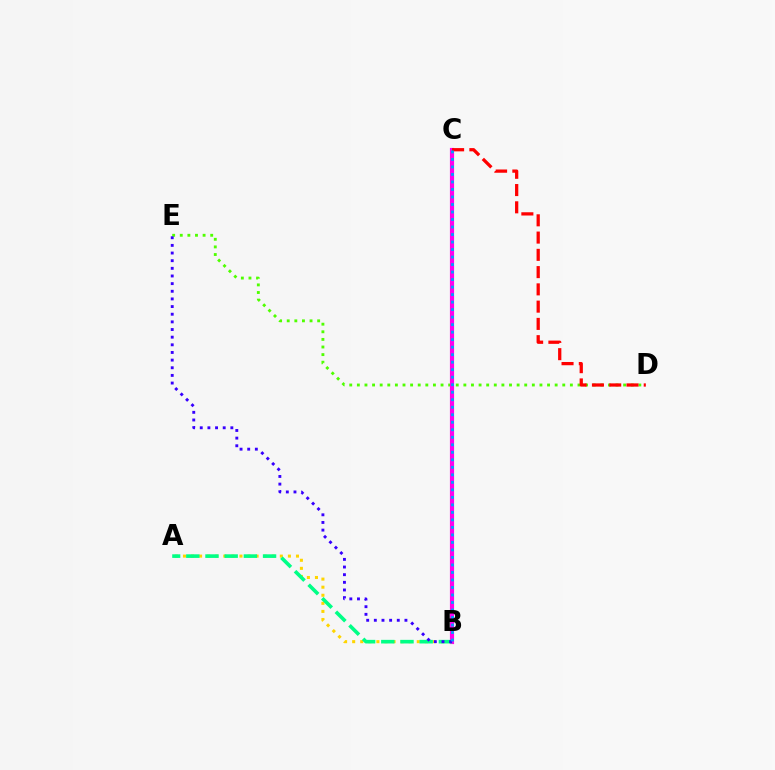{('A', 'B'): [{'color': '#ffd500', 'line_style': 'dotted', 'thickness': 2.19}, {'color': '#00ff86', 'line_style': 'dashed', 'thickness': 2.61}], ('D', 'E'): [{'color': '#4fff00', 'line_style': 'dotted', 'thickness': 2.07}], ('B', 'C'): [{'color': '#ff00ed', 'line_style': 'solid', 'thickness': 2.99}, {'color': '#009eff', 'line_style': 'dotted', 'thickness': 2.04}], ('B', 'E'): [{'color': '#3700ff', 'line_style': 'dotted', 'thickness': 2.08}], ('C', 'D'): [{'color': '#ff0000', 'line_style': 'dashed', 'thickness': 2.35}]}